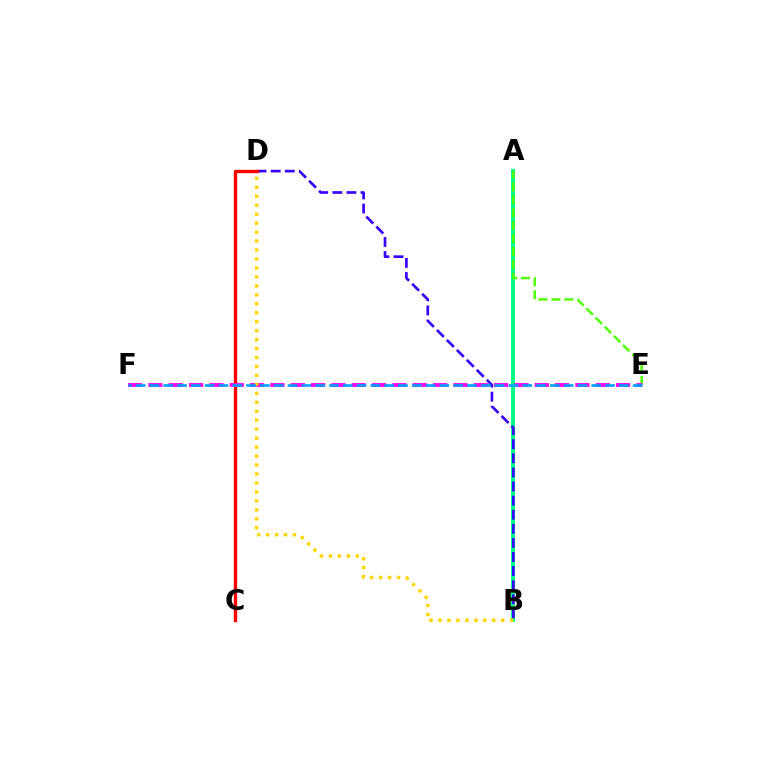{('A', 'B'): [{'color': '#00ff86', 'line_style': 'solid', 'thickness': 2.84}], ('B', 'D'): [{'color': '#3700ff', 'line_style': 'dashed', 'thickness': 1.92}, {'color': '#ffd500', 'line_style': 'dotted', 'thickness': 2.43}], ('A', 'E'): [{'color': '#4fff00', 'line_style': 'dashed', 'thickness': 1.76}], ('C', 'D'): [{'color': '#ff0000', 'line_style': 'solid', 'thickness': 2.42}], ('E', 'F'): [{'color': '#ff00ed', 'line_style': 'dashed', 'thickness': 2.76}, {'color': '#009eff', 'line_style': 'dashed', 'thickness': 1.88}]}